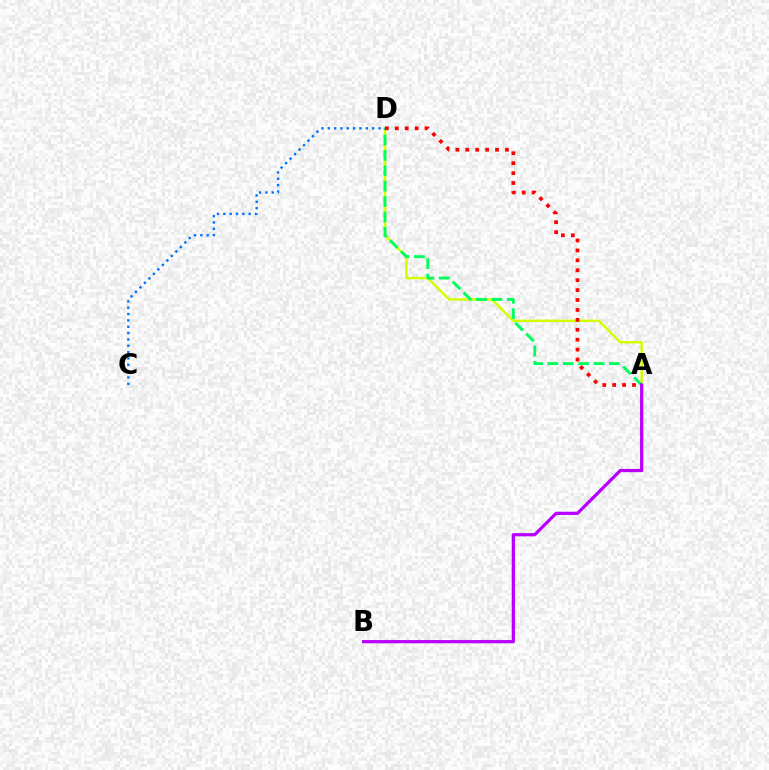{('A', 'D'): [{'color': '#d1ff00', 'line_style': 'solid', 'thickness': 1.78}, {'color': '#00ff5c', 'line_style': 'dashed', 'thickness': 2.09}, {'color': '#ff0000', 'line_style': 'dotted', 'thickness': 2.69}], ('C', 'D'): [{'color': '#0074ff', 'line_style': 'dotted', 'thickness': 1.72}], ('A', 'B'): [{'color': '#b900ff', 'line_style': 'solid', 'thickness': 2.32}]}